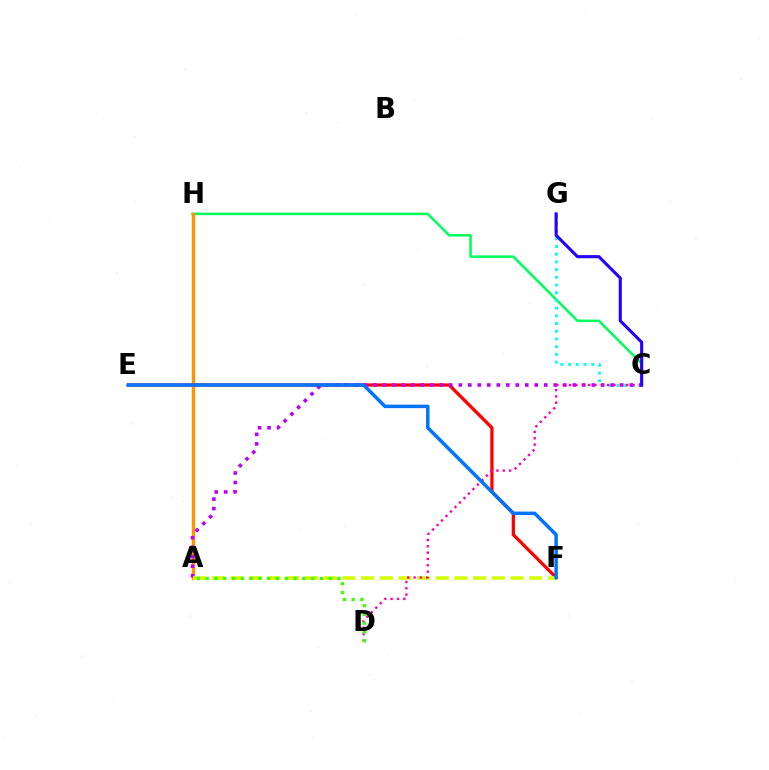{('C', 'H'): [{'color': '#00ff5c', 'line_style': 'solid', 'thickness': 1.82}], ('A', 'H'): [{'color': '#ff9400', 'line_style': 'solid', 'thickness': 2.43}], ('C', 'G'): [{'color': '#00fff6', 'line_style': 'dotted', 'thickness': 2.09}, {'color': '#2500ff', 'line_style': 'solid', 'thickness': 2.24}], ('E', 'F'): [{'color': '#ff0000', 'line_style': 'solid', 'thickness': 2.35}, {'color': '#0074ff', 'line_style': 'solid', 'thickness': 2.51}], ('A', 'C'): [{'color': '#b900ff', 'line_style': 'dotted', 'thickness': 2.58}], ('A', 'F'): [{'color': '#d1ff00', 'line_style': 'dashed', 'thickness': 2.54}], ('C', 'D'): [{'color': '#ff00ac', 'line_style': 'dotted', 'thickness': 1.72}], ('A', 'D'): [{'color': '#3dff00', 'line_style': 'dotted', 'thickness': 2.39}]}